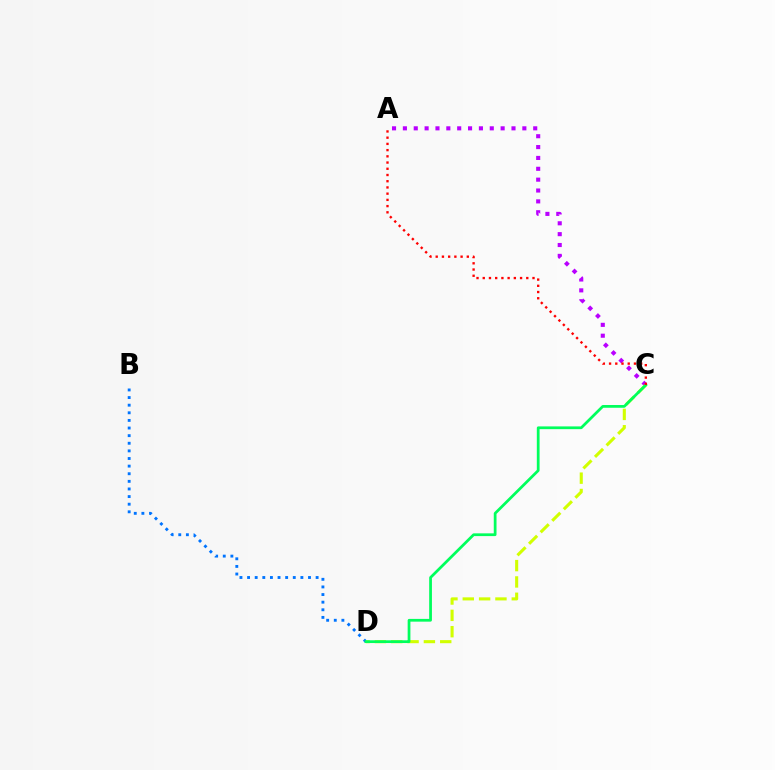{('A', 'C'): [{'color': '#b900ff', 'line_style': 'dotted', 'thickness': 2.95}, {'color': '#ff0000', 'line_style': 'dotted', 'thickness': 1.69}], ('B', 'D'): [{'color': '#0074ff', 'line_style': 'dotted', 'thickness': 2.07}], ('C', 'D'): [{'color': '#d1ff00', 'line_style': 'dashed', 'thickness': 2.22}, {'color': '#00ff5c', 'line_style': 'solid', 'thickness': 1.98}]}